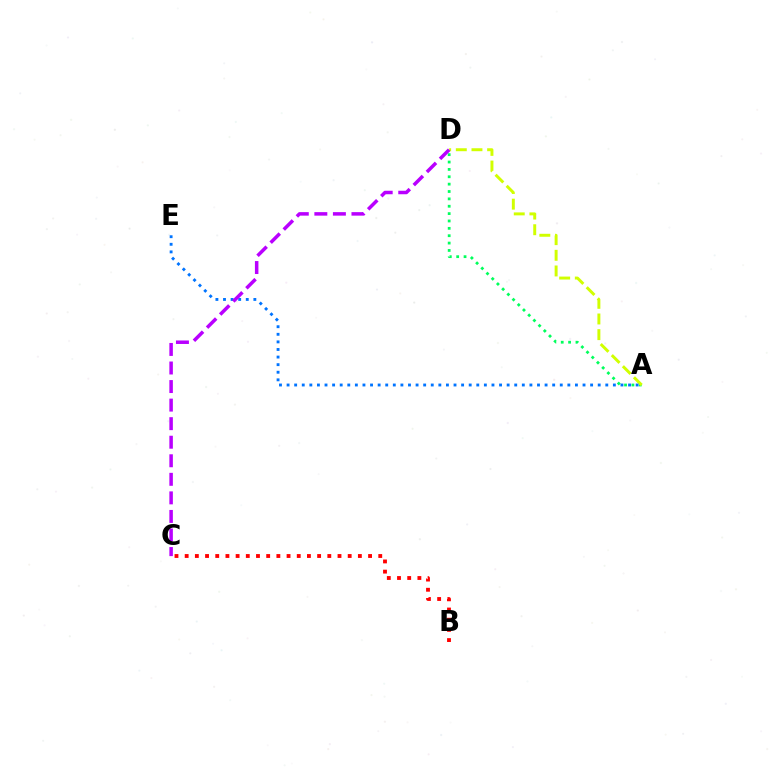{('A', 'D'): [{'color': '#00ff5c', 'line_style': 'dotted', 'thickness': 2.0}, {'color': '#d1ff00', 'line_style': 'dashed', 'thickness': 2.13}], ('A', 'E'): [{'color': '#0074ff', 'line_style': 'dotted', 'thickness': 2.06}], ('C', 'D'): [{'color': '#b900ff', 'line_style': 'dashed', 'thickness': 2.52}], ('B', 'C'): [{'color': '#ff0000', 'line_style': 'dotted', 'thickness': 2.77}]}